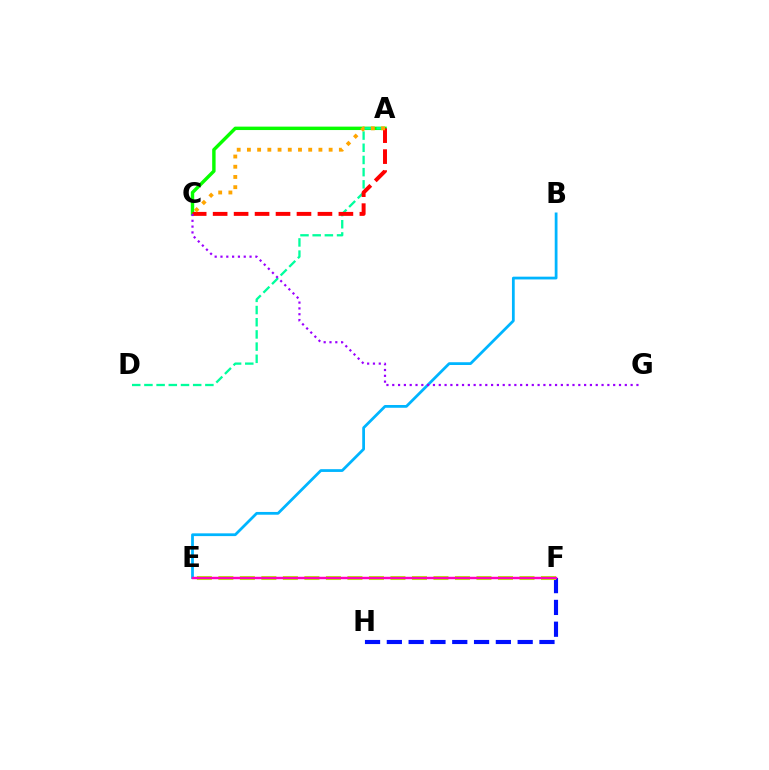{('B', 'E'): [{'color': '#00b5ff', 'line_style': 'solid', 'thickness': 1.99}], ('A', 'C'): [{'color': '#08ff00', 'line_style': 'solid', 'thickness': 2.46}, {'color': '#ff0000', 'line_style': 'dashed', 'thickness': 2.85}, {'color': '#ffa500', 'line_style': 'dotted', 'thickness': 2.78}], ('F', 'H'): [{'color': '#0010ff', 'line_style': 'dashed', 'thickness': 2.96}], ('A', 'D'): [{'color': '#00ff9d', 'line_style': 'dashed', 'thickness': 1.66}], ('C', 'G'): [{'color': '#9b00ff', 'line_style': 'dotted', 'thickness': 1.58}], ('E', 'F'): [{'color': '#b3ff00', 'line_style': 'dashed', 'thickness': 2.92}, {'color': '#ff00bd', 'line_style': 'solid', 'thickness': 1.76}]}